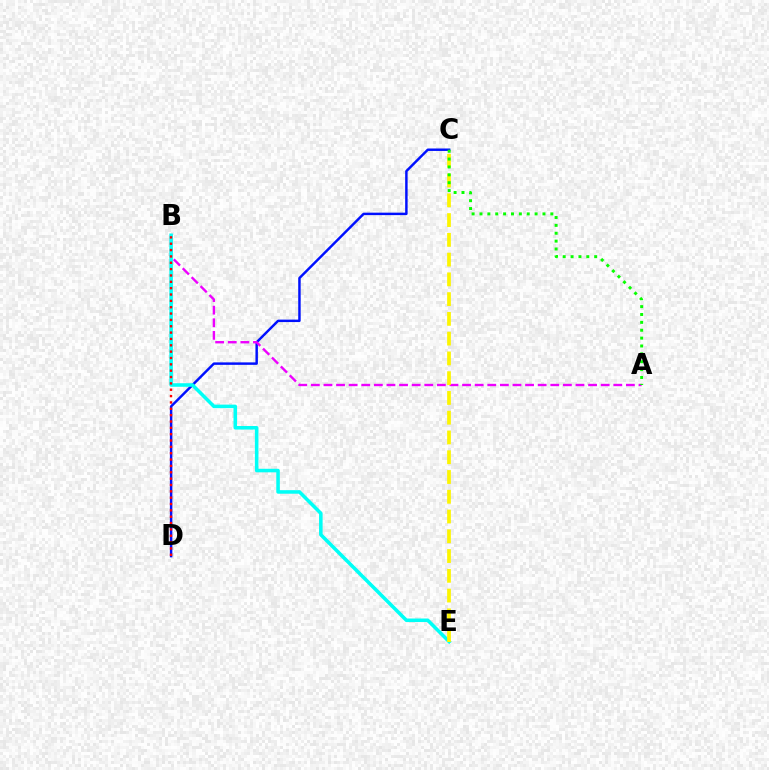{('C', 'D'): [{'color': '#0010ff', 'line_style': 'solid', 'thickness': 1.77}], ('A', 'B'): [{'color': '#ee00ff', 'line_style': 'dashed', 'thickness': 1.71}], ('B', 'E'): [{'color': '#00fff6', 'line_style': 'solid', 'thickness': 2.55}], ('B', 'D'): [{'color': '#ff0000', 'line_style': 'dotted', 'thickness': 1.72}], ('C', 'E'): [{'color': '#fcf500', 'line_style': 'dashed', 'thickness': 2.68}], ('A', 'C'): [{'color': '#08ff00', 'line_style': 'dotted', 'thickness': 2.14}]}